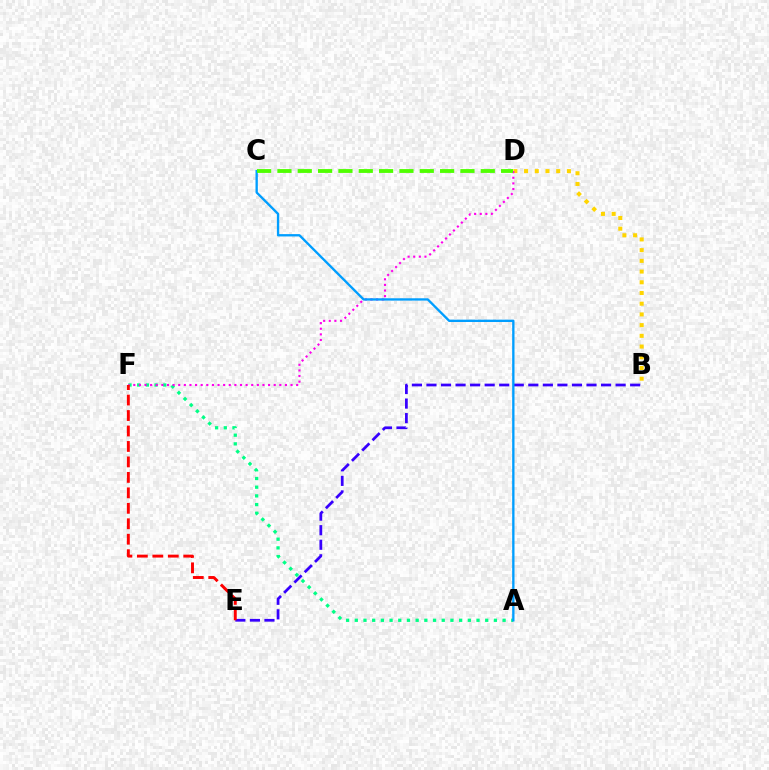{('A', 'F'): [{'color': '#00ff86', 'line_style': 'dotted', 'thickness': 2.36}], ('B', 'E'): [{'color': '#3700ff', 'line_style': 'dashed', 'thickness': 1.98}], ('B', 'D'): [{'color': '#ffd500', 'line_style': 'dotted', 'thickness': 2.91}], ('D', 'F'): [{'color': '#ff00ed', 'line_style': 'dotted', 'thickness': 1.53}], ('E', 'F'): [{'color': '#ff0000', 'line_style': 'dashed', 'thickness': 2.1}], ('A', 'C'): [{'color': '#009eff', 'line_style': 'solid', 'thickness': 1.68}], ('C', 'D'): [{'color': '#4fff00', 'line_style': 'dashed', 'thickness': 2.76}]}